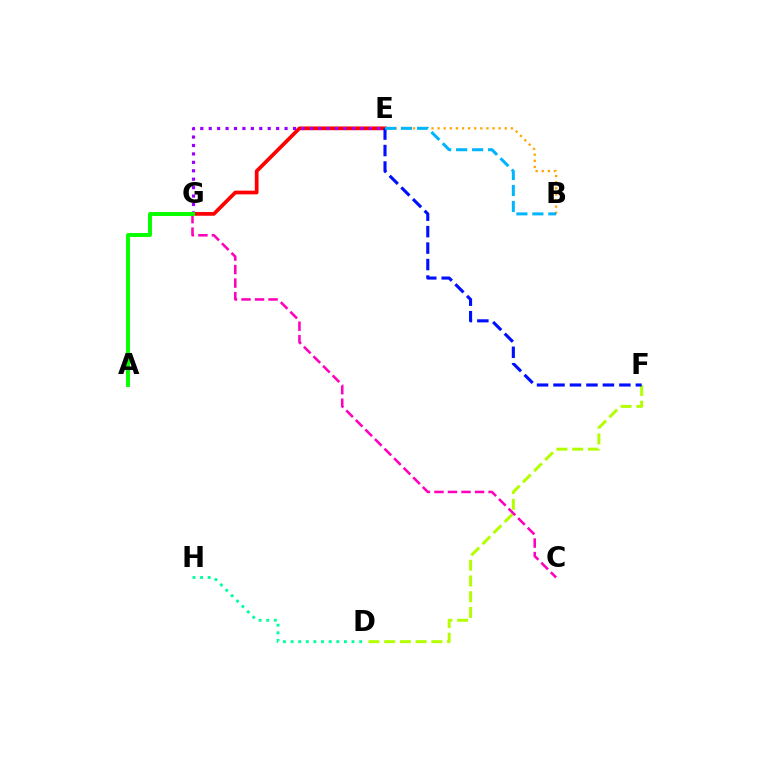{('E', 'G'): [{'color': '#ff0000', 'line_style': 'solid', 'thickness': 2.68}, {'color': '#9b00ff', 'line_style': 'dotted', 'thickness': 2.29}], ('D', 'F'): [{'color': '#b3ff00', 'line_style': 'dashed', 'thickness': 2.14}], ('D', 'H'): [{'color': '#00ff9d', 'line_style': 'dotted', 'thickness': 2.07}], ('B', 'E'): [{'color': '#ffa500', 'line_style': 'dotted', 'thickness': 1.66}, {'color': '#00b5ff', 'line_style': 'dashed', 'thickness': 2.17}], ('C', 'G'): [{'color': '#ff00bd', 'line_style': 'dashed', 'thickness': 1.84}], ('E', 'F'): [{'color': '#0010ff', 'line_style': 'dashed', 'thickness': 2.24}], ('A', 'G'): [{'color': '#08ff00', 'line_style': 'solid', 'thickness': 2.84}]}